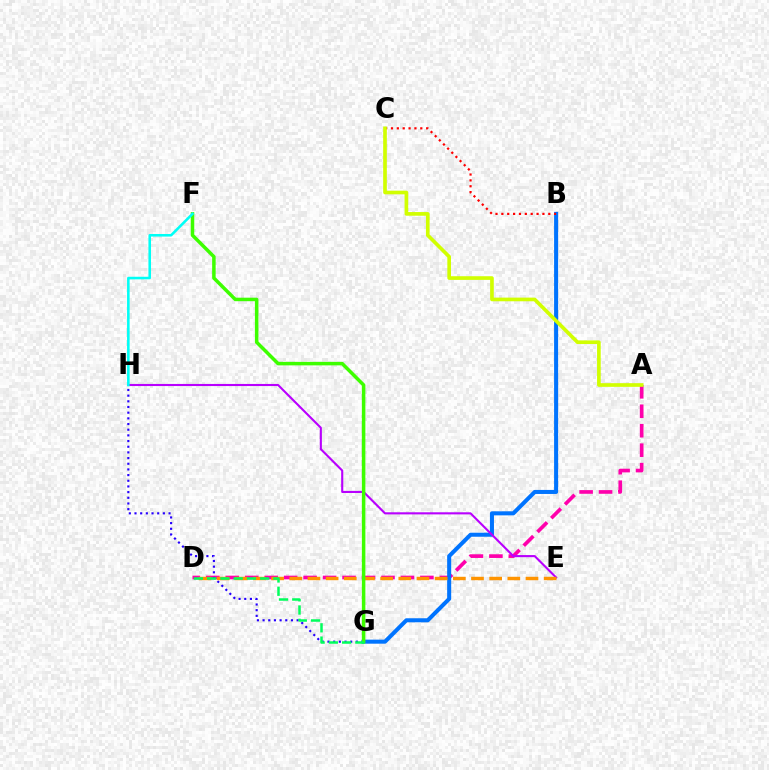{('A', 'D'): [{'color': '#ff00ac', 'line_style': 'dashed', 'thickness': 2.64}], ('G', 'H'): [{'color': '#2500ff', 'line_style': 'dotted', 'thickness': 1.54}], ('B', 'G'): [{'color': '#0074ff', 'line_style': 'solid', 'thickness': 2.91}], ('E', 'H'): [{'color': '#b900ff', 'line_style': 'solid', 'thickness': 1.52}], ('D', 'E'): [{'color': '#ff9400', 'line_style': 'dashed', 'thickness': 2.47}], ('F', 'G'): [{'color': '#3dff00', 'line_style': 'solid', 'thickness': 2.52}], ('B', 'C'): [{'color': '#ff0000', 'line_style': 'dotted', 'thickness': 1.59}], ('F', 'H'): [{'color': '#00fff6', 'line_style': 'solid', 'thickness': 1.85}], ('A', 'C'): [{'color': '#d1ff00', 'line_style': 'solid', 'thickness': 2.64}], ('D', 'G'): [{'color': '#00ff5c', 'line_style': 'dashed', 'thickness': 1.8}]}